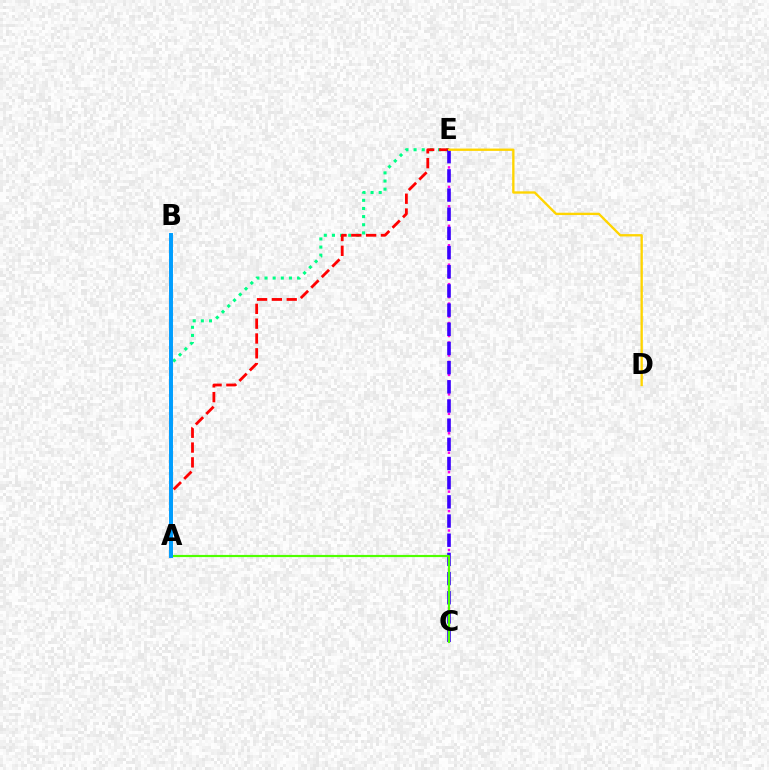{('C', 'E'): [{'color': '#ff00ed', 'line_style': 'dotted', 'thickness': 1.76}, {'color': '#3700ff', 'line_style': 'dashed', 'thickness': 2.61}], ('A', 'E'): [{'color': '#00ff86', 'line_style': 'dotted', 'thickness': 2.21}, {'color': '#ff0000', 'line_style': 'dashed', 'thickness': 2.01}], ('A', 'C'): [{'color': '#4fff00', 'line_style': 'solid', 'thickness': 1.56}], ('D', 'E'): [{'color': '#ffd500', 'line_style': 'solid', 'thickness': 1.69}], ('A', 'B'): [{'color': '#009eff', 'line_style': 'solid', 'thickness': 2.85}]}